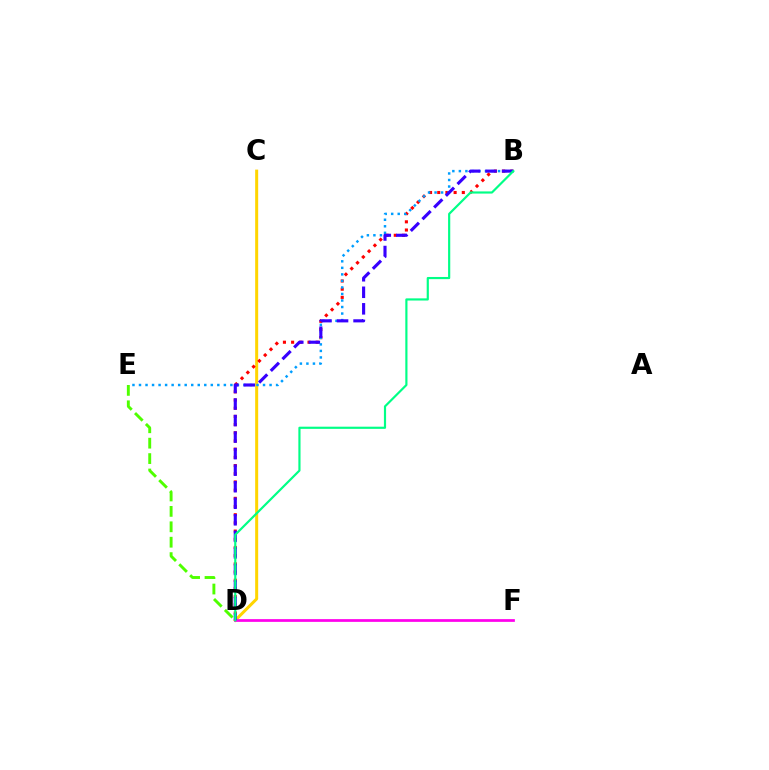{('C', 'D'): [{'color': '#ffd500', 'line_style': 'solid', 'thickness': 2.17}], ('B', 'D'): [{'color': '#ff0000', 'line_style': 'dotted', 'thickness': 2.23}, {'color': '#3700ff', 'line_style': 'dashed', 'thickness': 2.25}, {'color': '#00ff86', 'line_style': 'solid', 'thickness': 1.56}], ('B', 'E'): [{'color': '#009eff', 'line_style': 'dotted', 'thickness': 1.77}], ('D', 'F'): [{'color': '#ff00ed', 'line_style': 'solid', 'thickness': 1.97}], ('D', 'E'): [{'color': '#4fff00', 'line_style': 'dashed', 'thickness': 2.09}]}